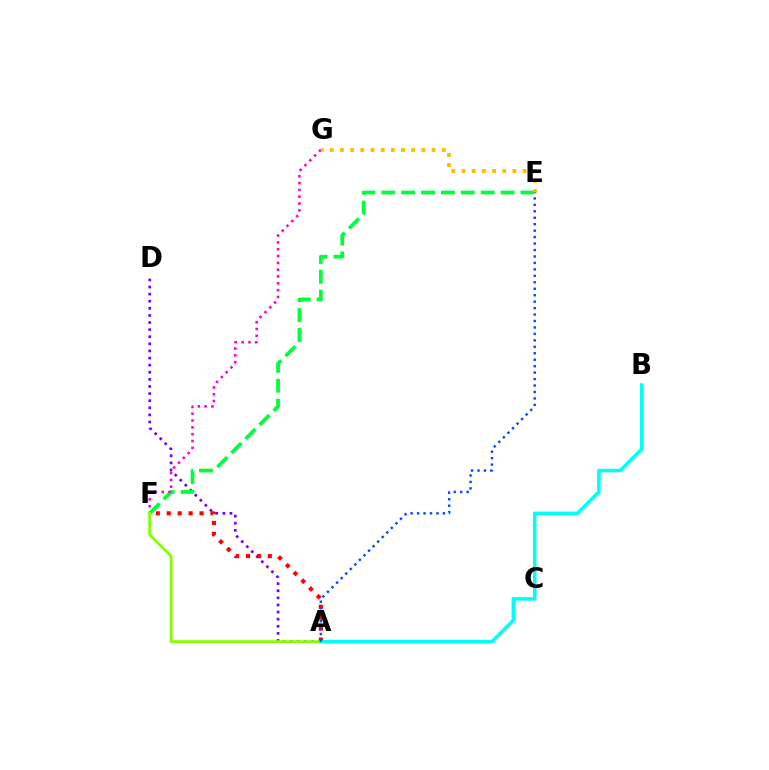{('A', 'D'): [{'color': '#7200ff', 'line_style': 'dotted', 'thickness': 1.93}], ('A', 'F'): [{'color': '#ff0000', 'line_style': 'dotted', 'thickness': 2.97}, {'color': '#84ff00', 'line_style': 'solid', 'thickness': 2.08}], ('E', 'F'): [{'color': '#00ff39', 'line_style': 'dashed', 'thickness': 2.7}], ('F', 'G'): [{'color': '#ff00cf', 'line_style': 'dotted', 'thickness': 1.85}], ('E', 'G'): [{'color': '#ffbd00', 'line_style': 'dotted', 'thickness': 2.77}], ('A', 'B'): [{'color': '#00fff6', 'line_style': 'solid', 'thickness': 2.56}], ('A', 'E'): [{'color': '#004bff', 'line_style': 'dotted', 'thickness': 1.75}]}